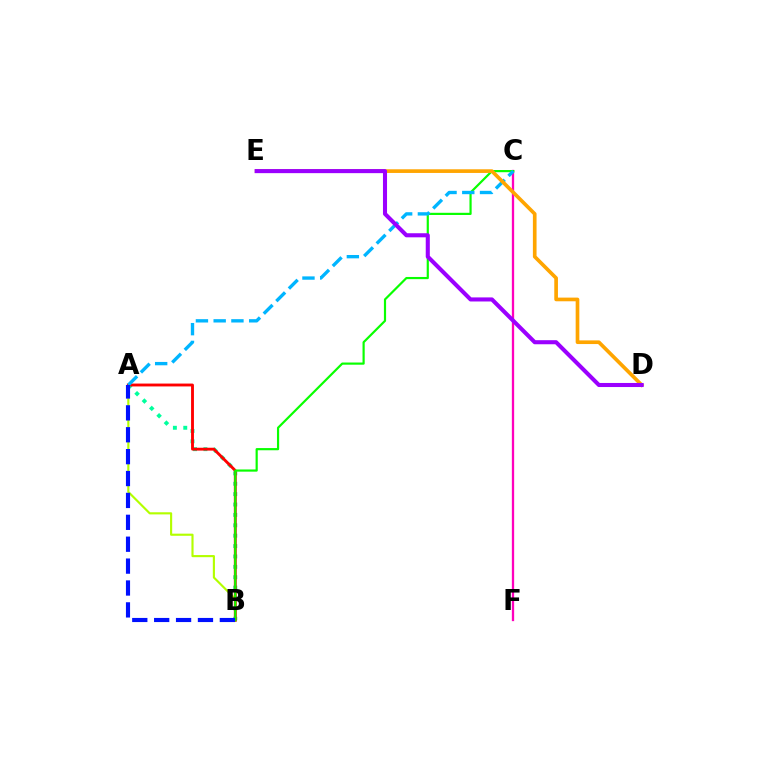{('A', 'B'): [{'color': '#00ff9d', 'line_style': 'dotted', 'thickness': 2.82}, {'color': '#b3ff00', 'line_style': 'solid', 'thickness': 1.54}, {'color': '#ff0000', 'line_style': 'solid', 'thickness': 2.06}, {'color': '#0010ff', 'line_style': 'dashed', 'thickness': 2.97}], ('C', 'F'): [{'color': '#ff00bd', 'line_style': 'solid', 'thickness': 1.65}], ('B', 'C'): [{'color': '#08ff00', 'line_style': 'solid', 'thickness': 1.57}], ('A', 'C'): [{'color': '#00b5ff', 'line_style': 'dashed', 'thickness': 2.41}], ('D', 'E'): [{'color': '#ffa500', 'line_style': 'solid', 'thickness': 2.64}, {'color': '#9b00ff', 'line_style': 'solid', 'thickness': 2.93}]}